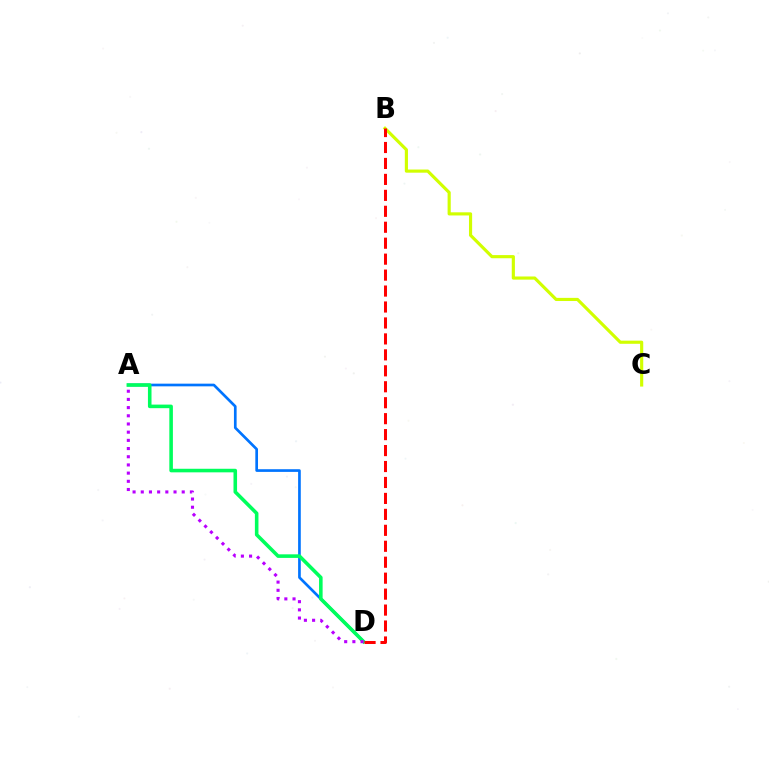{('A', 'D'): [{'color': '#0074ff', 'line_style': 'solid', 'thickness': 1.93}, {'color': '#00ff5c', 'line_style': 'solid', 'thickness': 2.57}, {'color': '#b900ff', 'line_style': 'dotted', 'thickness': 2.23}], ('B', 'C'): [{'color': '#d1ff00', 'line_style': 'solid', 'thickness': 2.27}], ('B', 'D'): [{'color': '#ff0000', 'line_style': 'dashed', 'thickness': 2.17}]}